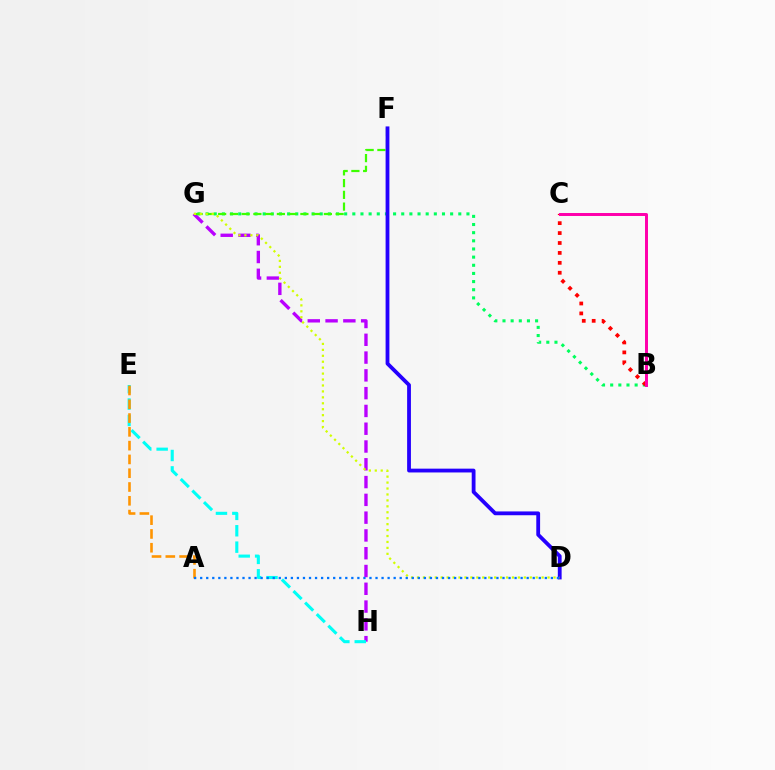{('B', 'G'): [{'color': '#00ff5c', 'line_style': 'dotted', 'thickness': 2.21}], ('G', 'H'): [{'color': '#b900ff', 'line_style': 'dashed', 'thickness': 2.42}], ('E', 'H'): [{'color': '#00fff6', 'line_style': 'dashed', 'thickness': 2.23}], ('F', 'G'): [{'color': '#3dff00', 'line_style': 'dashed', 'thickness': 1.6}], ('A', 'E'): [{'color': '#ff9400', 'line_style': 'dashed', 'thickness': 1.87}], ('D', 'F'): [{'color': '#2500ff', 'line_style': 'solid', 'thickness': 2.74}], ('D', 'G'): [{'color': '#d1ff00', 'line_style': 'dotted', 'thickness': 1.61}], ('B', 'C'): [{'color': '#ff0000', 'line_style': 'dotted', 'thickness': 2.7}, {'color': '#ff00ac', 'line_style': 'solid', 'thickness': 2.14}], ('A', 'D'): [{'color': '#0074ff', 'line_style': 'dotted', 'thickness': 1.64}]}